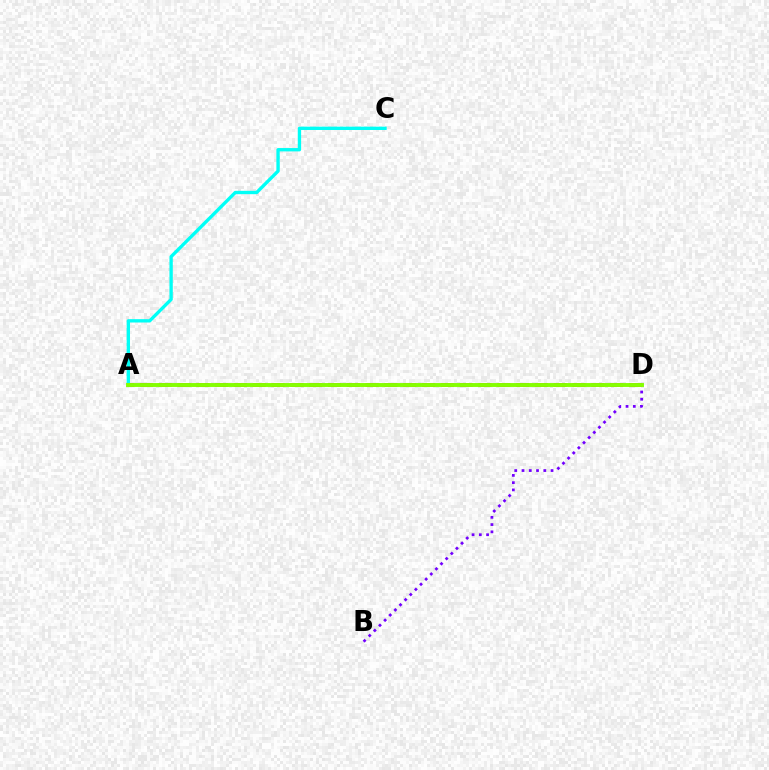{('B', 'D'): [{'color': '#7200ff', 'line_style': 'dotted', 'thickness': 1.97}], ('A', 'D'): [{'color': '#ff0000', 'line_style': 'dashed', 'thickness': 2.56}, {'color': '#84ff00', 'line_style': 'solid', 'thickness': 2.8}], ('A', 'C'): [{'color': '#00fff6', 'line_style': 'solid', 'thickness': 2.41}]}